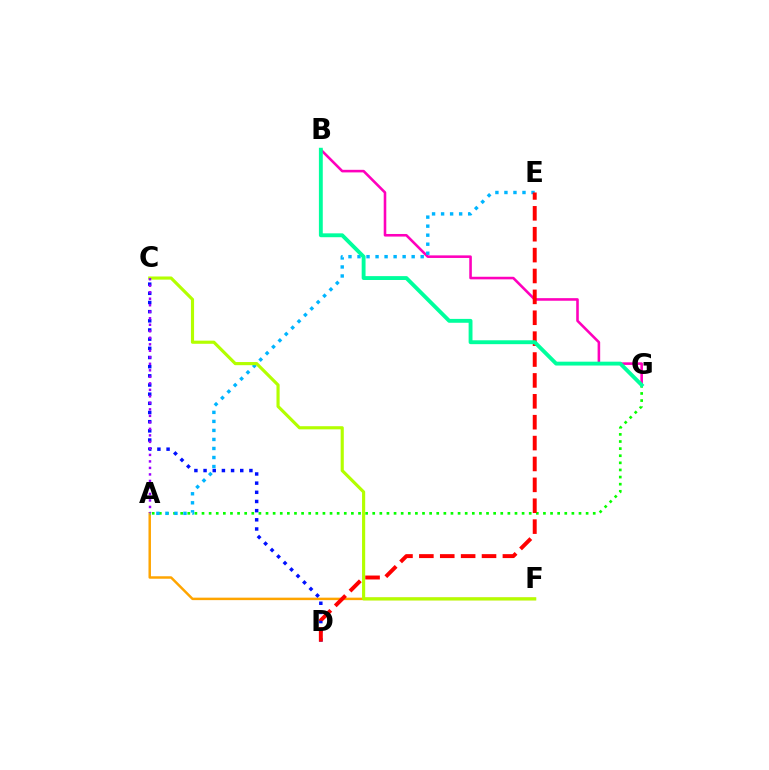{('A', 'G'): [{'color': '#08ff00', 'line_style': 'dotted', 'thickness': 1.93}], ('A', 'F'): [{'color': '#ffa500', 'line_style': 'solid', 'thickness': 1.78}], ('C', 'D'): [{'color': '#0010ff', 'line_style': 'dotted', 'thickness': 2.49}], ('B', 'G'): [{'color': '#ff00bd', 'line_style': 'solid', 'thickness': 1.86}, {'color': '#00ff9d', 'line_style': 'solid', 'thickness': 2.79}], ('A', 'E'): [{'color': '#00b5ff', 'line_style': 'dotted', 'thickness': 2.45}], ('C', 'F'): [{'color': '#b3ff00', 'line_style': 'solid', 'thickness': 2.26}], ('A', 'C'): [{'color': '#9b00ff', 'line_style': 'dotted', 'thickness': 1.77}], ('D', 'E'): [{'color': '#ff0000', 'line_style': 'dashed', 'thickness': 2.84}]}